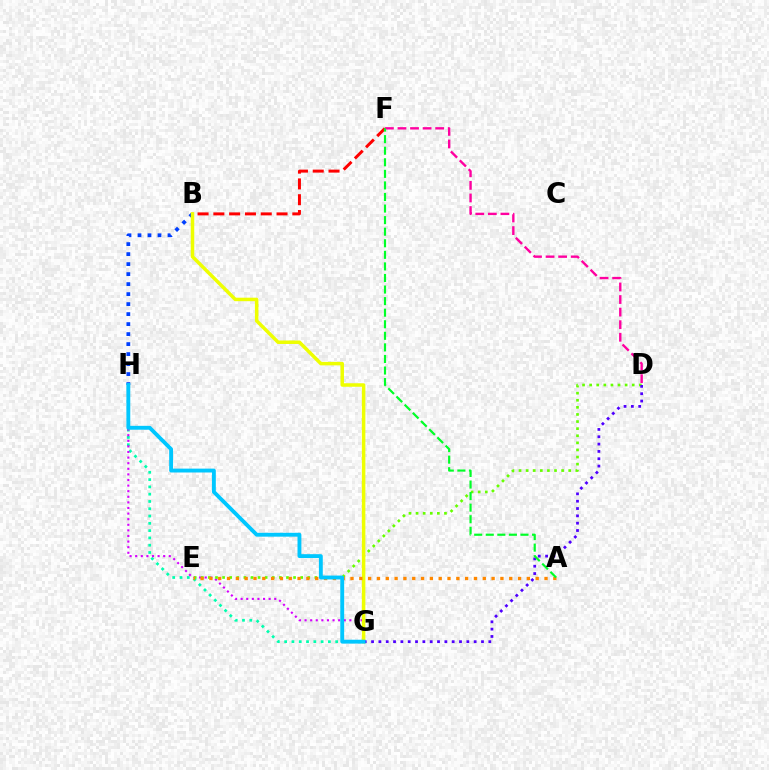{('G', 'H'): [{'color': '#00ffaf', 'line_style': 'dotted', 'thickness': 1.98}, {'color': '#d600ff', 'line_style': 'dotted', 'thickness': 1.52}, {'color': '#00c7ff', 'line_style': 'solid', 'thickness': 2.79}], ('B', 'H'): [{'color': '#003fff', 'line_style': 'dotted', 'thickness': 2.72}], ('B', 'F'): [{'color': '#ff0000', 'line_style': 'dashed', 'thickness': 2.15}], ('D', 'E'): [{'color': '#66ff00', 'line_style': 'dotted', 'thickness': 1.93}], ('B', 'G'): [{'color': '#eeff00', 'line_style': 'solid', 'thickness': 2.52}], ('D', 'F'): [{'color': '#ff00a0', 'line_style': 'dashed', 'thickness': 1.71}], ('D', 'G'): [{'color': '#4f00ff', 'line_style': 'dotted', 'thickness': 1.99}], ('A', 'E'): [{'color': '#ff8800', 'line_style': 'dotted', 'thickness': 2.4}], ('A', 'F'): [{'color': '#00ff27', 'line_style': 'dashed', 'thickness': 1.57}]}